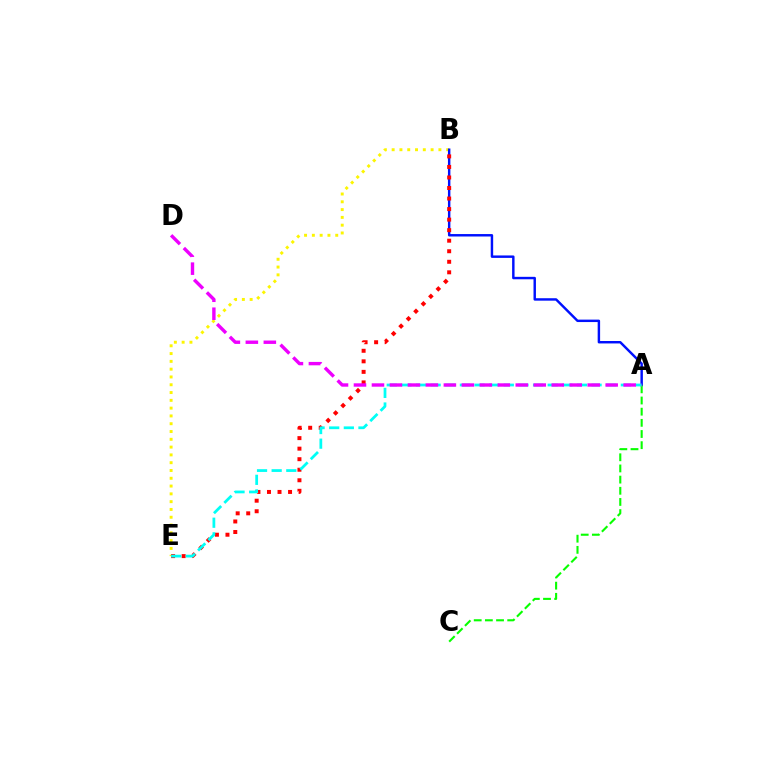{('B', 'E'): [{'color': '#fcf500', 'line_style': 'dotted', 'thickness': 2.12}, {'color': '#ff0000', 'line_style': 'dotted', 'thickness': 2.86}], ('A', 'B'): [{'color': '#0010ff', 'line_style': 'solid', 'thickness': 1.76}], ('A', 'C'): [{'color': '#08ff00', 'line_style': 'dashed', 'thickness': 1.52}], ('A', 'E'): [{'color': '#00fff6', 'line_style': 'dashed', 'thickness': 1.99}], ('A', 'D'): [{'color': '#ee00ff', 'line_style': 'dashed', 'thickness': 2.44}]}